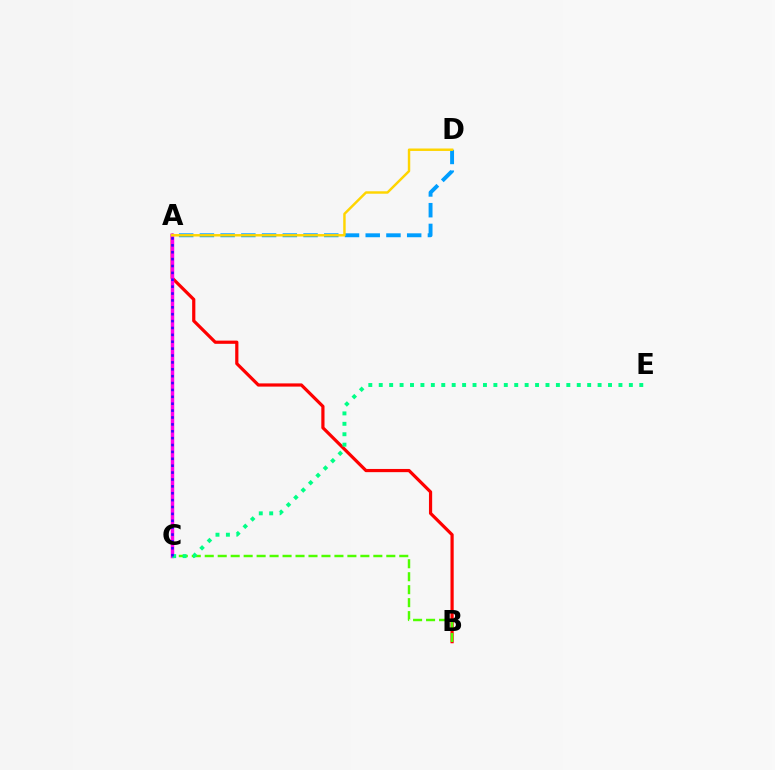{('A', 'D'): [{'color': '#009eff', 'line_style': 'dashed', 'thickness': 2.82}, {'color': '#ffd500', 'line_style': 'solid', 'thickness': 1.76}], ('A', 'B'): [{'color': '#ff0000', 'line_style': 'solid', 'thickness': 2.3}], ('B', 'C'): [{'color': '#4fff00', 'line_style': 'dashed', 'thickness': 1.76}], ('A', 'C'): [{'color': '#ff00ed', 'line_style': 'solid', 'thickness': 2.48}, {'color': '#3700ff', 'line_style': 'dotted', 'thickness': 1.87}], ('C', 'E'): [{'color': '#00ff86', 'line_style': 'dotted', 'thickness': 2.83}]}